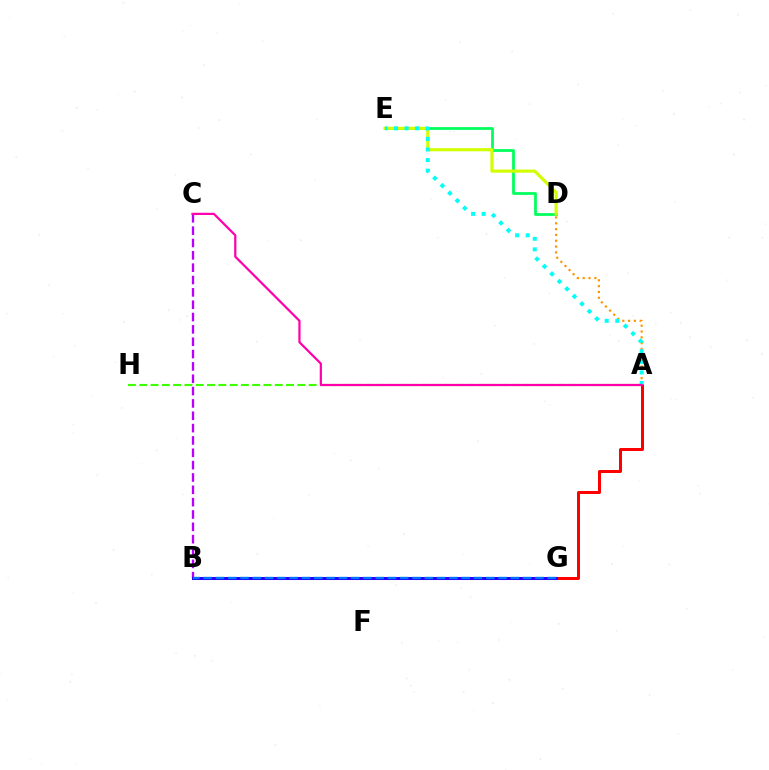{('A', 'H'): [{'color': '#3dff00', 'line_style': 'dashed', 'thickness': 1.53}], ('A', 'D'): [{'color': '#ff9400', 'line_style': 'dotted', 'thickness': 1.58}], ('B', 'C'): [{'color': '#b900ff', 'line_style': 'dashed', 'thickness': 1.68}], ('D', 'E'): [{'color': '#00ff5c', 'line_style': 'solid', 'thickness': 1.99}, {'color': '#d1ff00', 'line_style': 'solid', 'thickness': 2.26}], ('A', 'G'): [{'color': '#ff0000', 'line_style': 'solid', 'thickness': 2.17}], ('B', 'G'): [{'color': '#2500ff', 'line_style': 'solid', 'thickness': 2.19}, {'color': '#0074ff', 'line_style': 'dashed', 'thickness': 1.67}], ('A', 'E'): [{'color': '#00fff6', 'line_style': 'dotted', 'thickness': 2.87}], ('A', 'C'): [{'color': '#ff00ac', 'line_style': 'solid', 'thickness': 1.6}]}